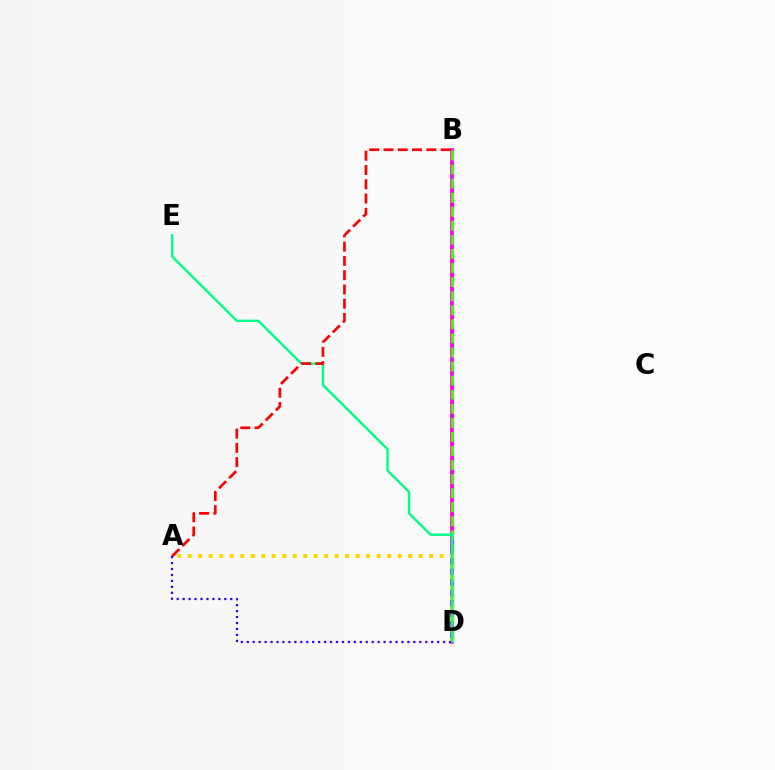{('B', 'D'): [{'color': '#009eff', 'line_style': 'dashed', 'thickness': 2.44}, {'color': '#ff00ed', 'line_style': 'solid', 'thickness': 2.67}, {'color': '#4fff00', 'line_style': 'dashed', 'thickness': 1.91}], ('A', 'D'): [{'color': '#ffd500', 'line_style': 'dotted', 'thickness': 2.85}, {'color': '#3700ff', 'line_style': 'dotted', 'thickness': 1.62}], ('D', 'E'): [{'color': '#00ff86', 'line_style': 'solid', 'thickness': 1.73}], ('A', 'B'): [{'color': '#ff0000', 'line_style': 'dashed', 'thickness': 1.94}]}